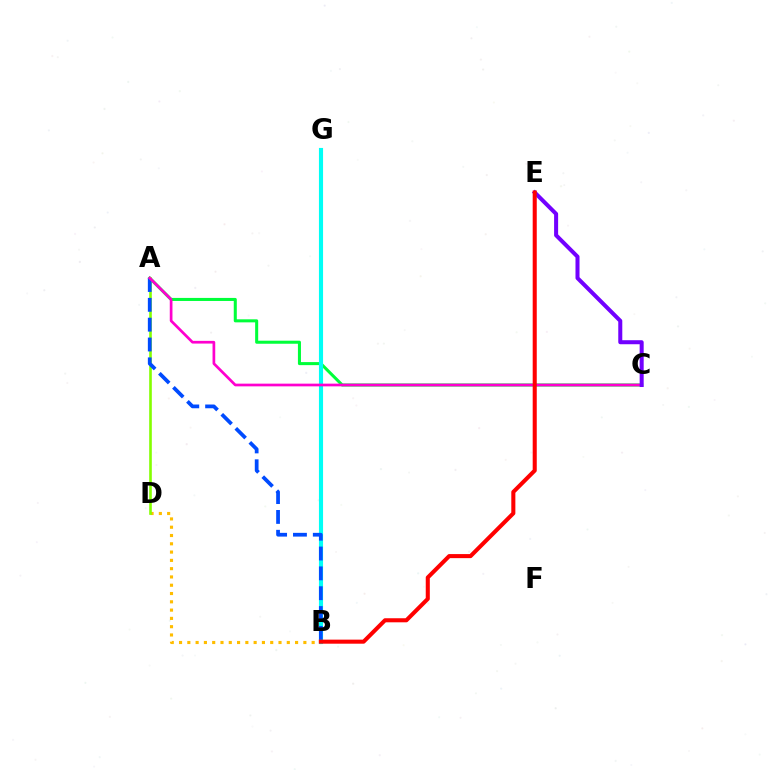{('A', 'C'): [{'color': '#00ff39', 'line_style': 'solid', 'thickness': 2.19}, {'color': '#ff00cf', 'line_style': 'solid', 'thickness': 1.94}], ('B', 'D'): [{'color': '#ffbd00', 'line_style': 'dotted', 'thickness': 2.25}], ('B', 'G'): [{'color': '#00fff6', 'line_style': 'solid', 'thickness': 2.96}], ('A', 'D'): [{'color': '#84ff00', 'line_style': 'solid', 'thickness': 1.89}], ('A', 'B'): [{'color': '#004bff', 'line_style': 'dashed', 'thickness': 2.7}], ('C', 'E'): [{'color': '#7200ff', 'line_style': 'solid', 'thickness': 2.9}], ('B', 'E'): [{'color': '#ff0000', 'line_style': 'solid', 'thickness': 2.92}]}